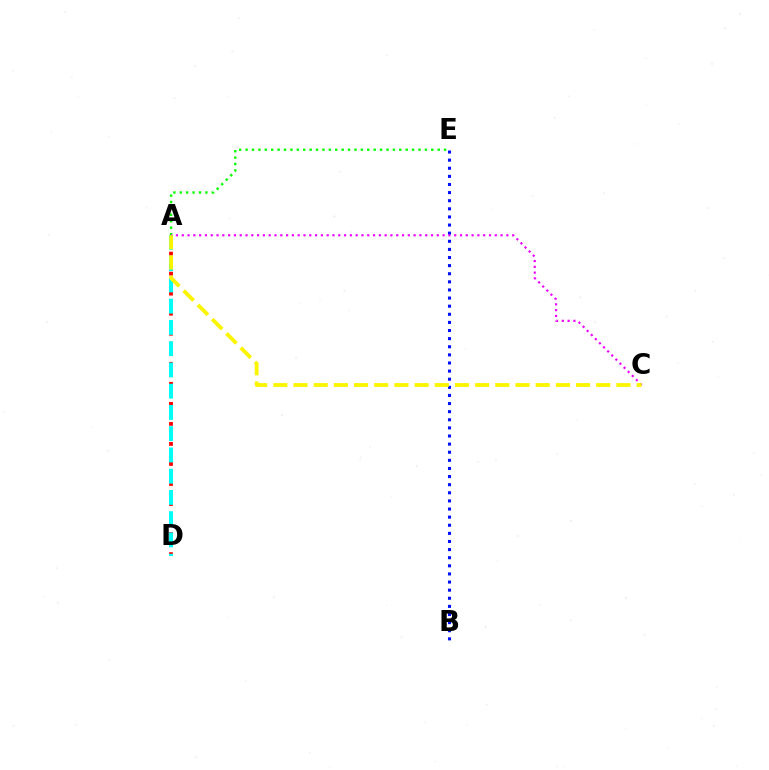{('A', 'E'): [{'color': '#08ff00', 'line_style': 'dotted', 'thickness': 1.74}], ('B', 'E'): [{'color': '#0010ff', 'line_style': 'dotted', 'thickness': 2.2}], ('A', 'D'): [{'color': '#ff0000', 'line_style': 'dotted', 'thickness': 2.72}, {'color': '#00fff6', 'line_style': 'dashed', 'thickness': 2.89}], ('A', 'C'): [{'color': '#ee00ff', 'line_style': 'dotted', 'thickness': 1.57}, {'color': '#fcf500', 'line_style': 'dashed', 'thickness': 2.74}]}